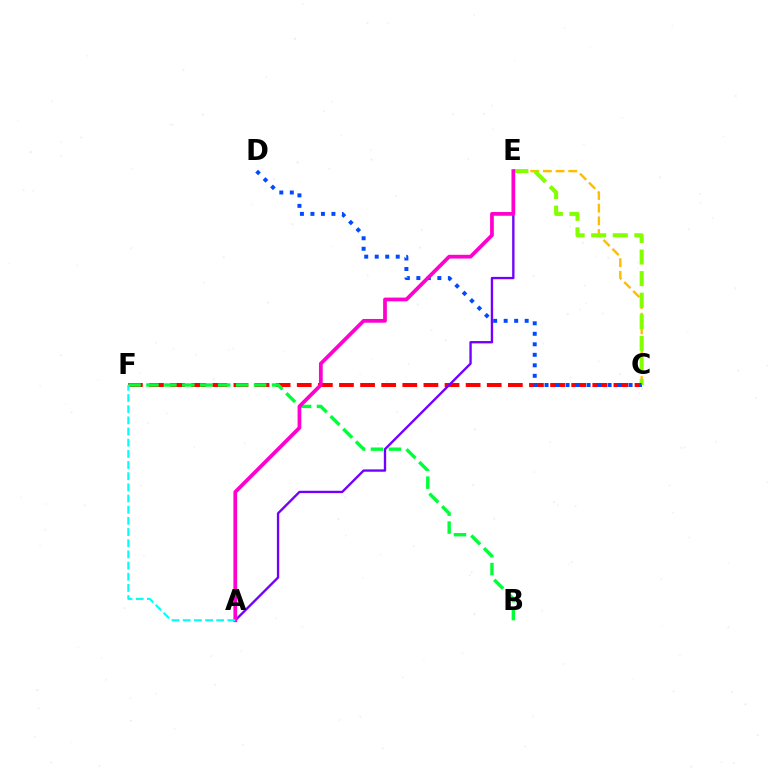{('C', 'F'): [{'color': '#ff0000', 'line_style': 'dashed', 'thickness': 2.87}], ('C', 'E'): [{'color': '#ffbd00', 'line_style': 'dashed', 'thickness': 1.72}, {'color': '#84ff00', 'line_style': 'dashed', 'thickness': 2.93}], ('C', 'D'): [{'color': '#004bff', 'line_style': 'dotted', 'thickness': 2.85}], ('B', 'F'): [{'color': '#00ff39', 'line_style': 'dashed', 'thickness': 2.44}], ('A', 'E'): [{'color': '#7200ff', 'line_style': 'solid', 'thickness': 1.69}, {'color': '#ff00cf', 'line_style': 'solid', 'thickness': 2.69}], ('A', 'F'): [{'color': '#00fff6', 'line_style': 'dashed', 'thickness': 1.52}]}